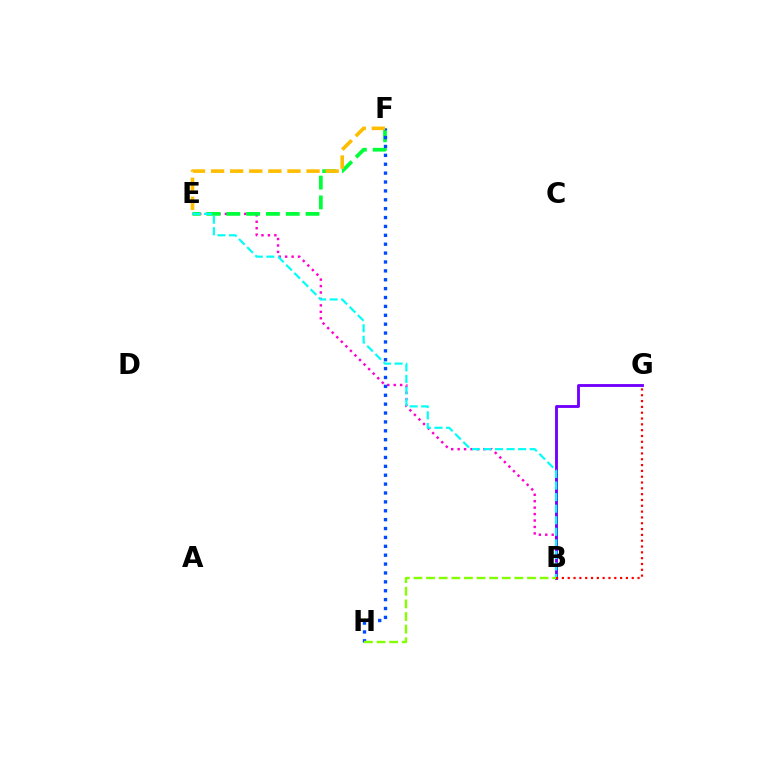{('B', 'E'): [{'color': '#ff00cf', 'line_style': 'dotted', 'thickness': 1.75}, {'color': '#00fff6', 'line_style': 'dashed', 'thickness': 1.57}], ('B', 'G'): [{'color': '#7200ff', 'line_style': 'solid', 'thickness': 2.06}, {'color': '#ff0000', 'line_style': 'dotted', 'thickness': 1.58}], ('E', 'F'): [{'color': '#00ff39', 'line_style': 'dashed', 'thickness': 2.69}, {'color': '#ffbd00', 'line_style': 'dashed', 'thickness': 2.59}], ('F', 'H'): [{'color': '#004bff', 'line_style': 'dotted', 'thickness': 2.41}], ('B', 'H'): [{'color': '#84ff00', 'line_style': 'dashed', 'thickness': 1.71}]}